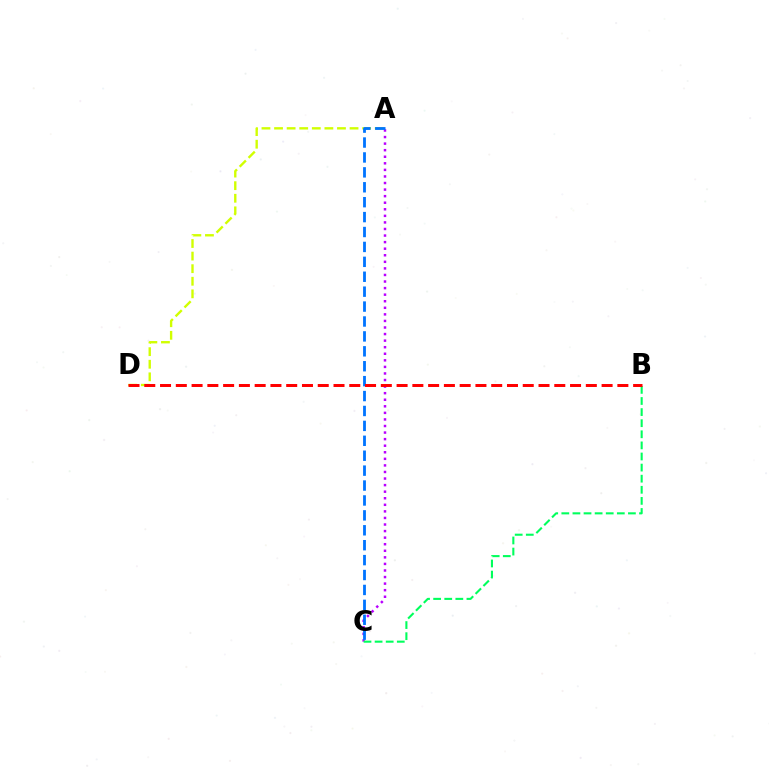{('A', 'D'): [{'color': '#d1ff00', 'line_style': 'dashed', 'thickness': 1.71}], ('A', 'C'): [{'color': '#b900ff', 'line_style': 'dotted', 'thickness': 1.78}, {'color': '#0074ff', 'line_style': 'dashed', 'thickness': 2.03}], ('B', 'C'): [{'color': '#00ff5c', 'line_style': 'dashed', 'thickness': 1.51}], ('B', 'D'): [{'color': '#ff0000', 'line_style': 'dashed', 'thickness': 2.14}]}